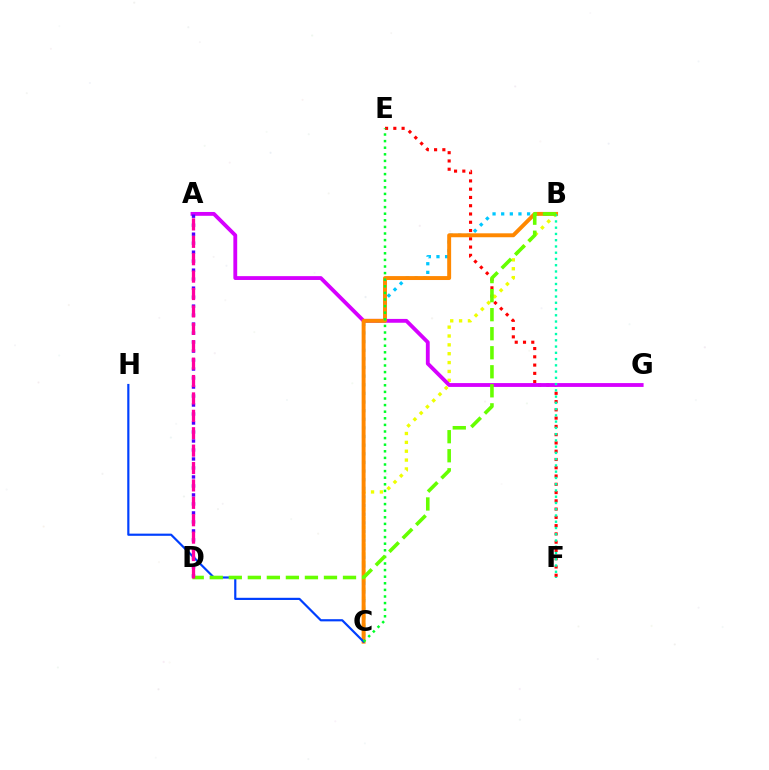{('E', 'F'): [{'color': '#ff0000', 'line_style': 'dotted', 'thickness': 2.25}], ('B', 'C'): [{'color': '#eeff00', 'line_style': 'dotted', 'thickness': 2.41}, {'color': '#00c7ff', 'line_style': 'dotted', 'thickness': 2.35}, {'color': '#ff8800', 'line_style': 'solid', 'thickness': 2.83}], ('A', 'G'): [{'color': '#d600ff', 'line_style': 'solid', 'thickness': 2.76}], ('A', 'D'): [{'color': '#4f00ff', 'line_style': 'dotted', 'thickness': 2.44}, {'color': '#ff00a0', 'line_style': 'dashed', 'thickness': 2.36}], ('C', 'H'): [{'color': '#003fff', 'line_style': 'solid', 'thickness': 1.57}], ('B', 'F'): [{'color': '#00ffaf', 'line_style': 'dotted', 'thickness': 1.7}], ('C', 'E'): [{'color': '#00ff27', 'line_style': 'dotted', 'thickness': 1.79}], ('B', 'D'): [{'color': '#66ff00', 'line_style': 'dashed', 'thickness': 2.59}]}